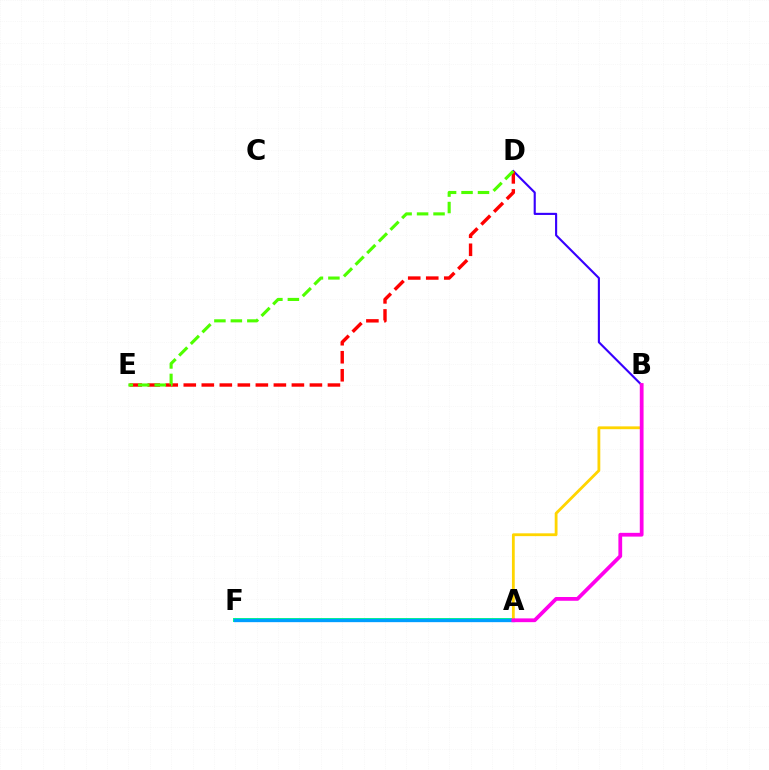{('A', 'F'): [{'color': '#00ff86', 'line_style': 'solid', 'thickness': 2.86}, {'color': '#009eff', 'line_style': 'solid', 'thickness': 2.38}], ('B', 'D'): [{'color': '#3700ff', 'line_style': 'solid', 'thickness': 1.53}], ('A', 'B'): [{'color': '#ffd500', 'line_style': 'solid', 'thickness': 2.02}, {'color': '#ff00ed', 'line_style': 'solid', 'thickness': 2.71}], ('D', 'E'): [{'color': '#ff0000', 'line_style': 'dashed', 'thickness': 2.45}, {'color': '#4fff00', 'line_style': 'dashed', 'thickness': 2.24}]}